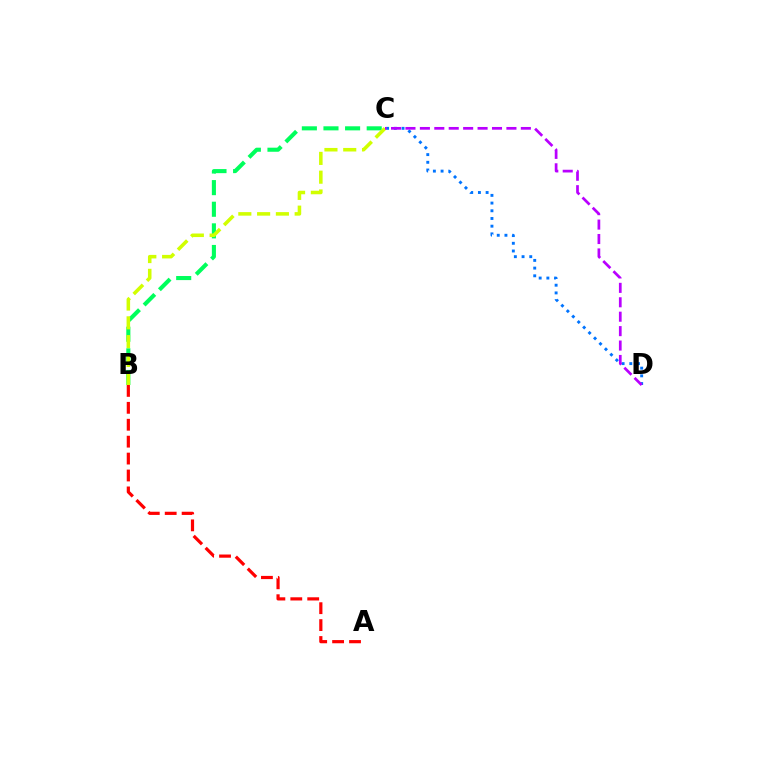{('B', 'C'): [{'color': '#00ff5c', 'line_style': 'dashed', 'thickness': 2.94}, {'color': '#d1ff00', 'line_style': 'dashed', 'thickness': 2.55}], ('A', 'B'): [{'color': '#ff0000', 'line_style': 'dashed', 'thickness': 2.3}], ('C', 'D'): [{'color': '#0074ff', 'line_style': 'dotted', 'thickness': 2.09}, {'color': '#b900ff', 'line_style': 'dashed', 'thickness': 1.96}]}